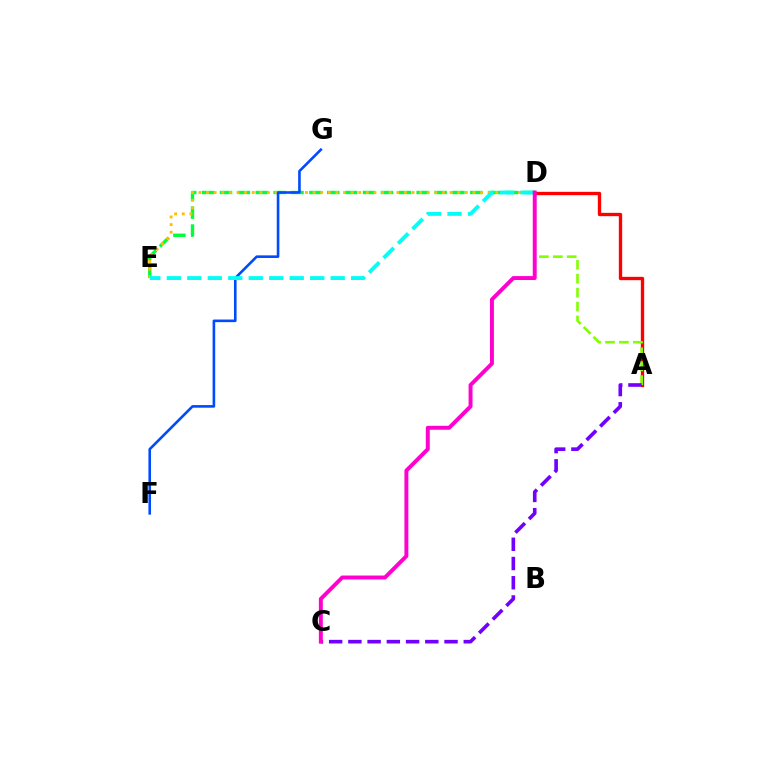{('D', 'E'): [{'color': '#00ff39', 'line_style': 'dashed', 'thickness': 2.43}, {'color': '#ffbd00', 'line_style': 'dotted', 'thickness': 2.07}, {'color': '#00fff6', 'line_style': 'dashed', 'thickness': 2.78}], ('F', 'G'): [{'color': '#004bff', 'line_style': 'solid', 'thickness': 1.88}], ('A', 'D'): [{'color': '#ff0000', 'line_style': 'solid', 'thickness': 2.4}, {'color': '#84ff00', 'line_style': 'dashed', 'thickness': 1.89}], ('A', 'C'): [{'color': '#7200ff', 'line_style': 'dashed', 'thickness': 2.61}], ('C', 'D'): [{'color': '#ff00cf', 'line_style': 'solid', 'thickness': 2.83}]}